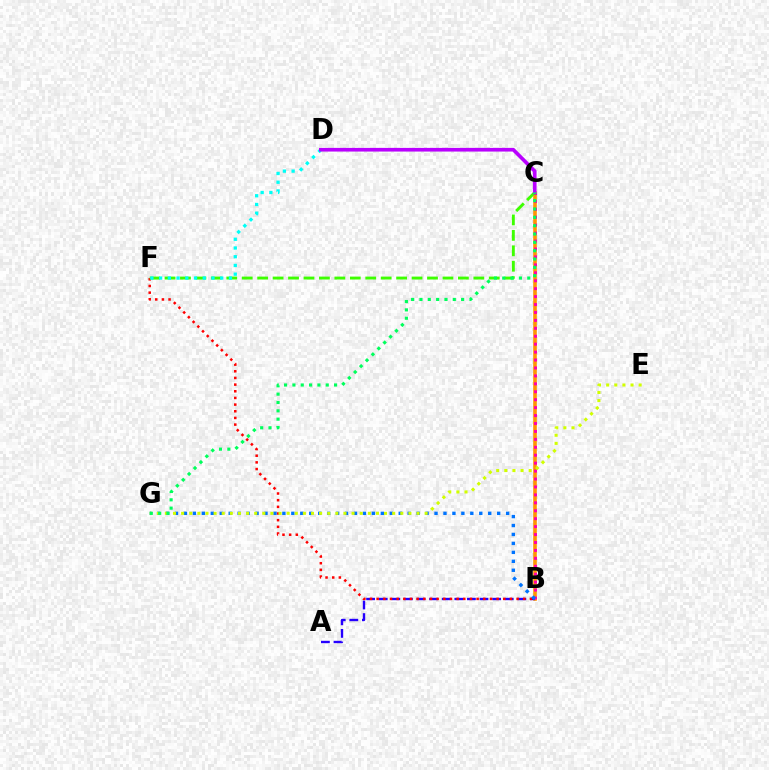{('B', 'C'): [{'color': '#ff9400', 'line_style': 'solid', 'thickness': 2.6}, {'color': '#ff00ac', 'line_style': 'dotted', 'thickness': 2.16}], ('A', 'B'): [{'color': '#2500ff', 'line_style': 'dashed', 'thickness': 1.71}], ('B', 'F'): [{'color': '#ff0000', 'line_style': 'dotted', 'thickness': 1.81}], ('C', 'F'): [{'color': '#3dff00', 'line_style': 'dashed', 'thickness': 2.1}], ('B', 'G'): [{'color': '#0074ff', 'line_style': 'dotted', 'thickness': 2.43}], ('E', 'G'): [{'color': '#d1ff00', 'line_style': 'dotted', 'thickness': 2.21}], ('D', 'F'): [{'color': '#00fff6', 'line_style': 'dotted', 'thickness': 2.37}], ('C', 'D'): [{'color': '#b900ff', 'line_style': 'solid', 'thickness': 2.64}], ('C', 'G'): [{'color': '#00ff5c', 'line_style': 'dotted', 'thickness': 2.26}]}